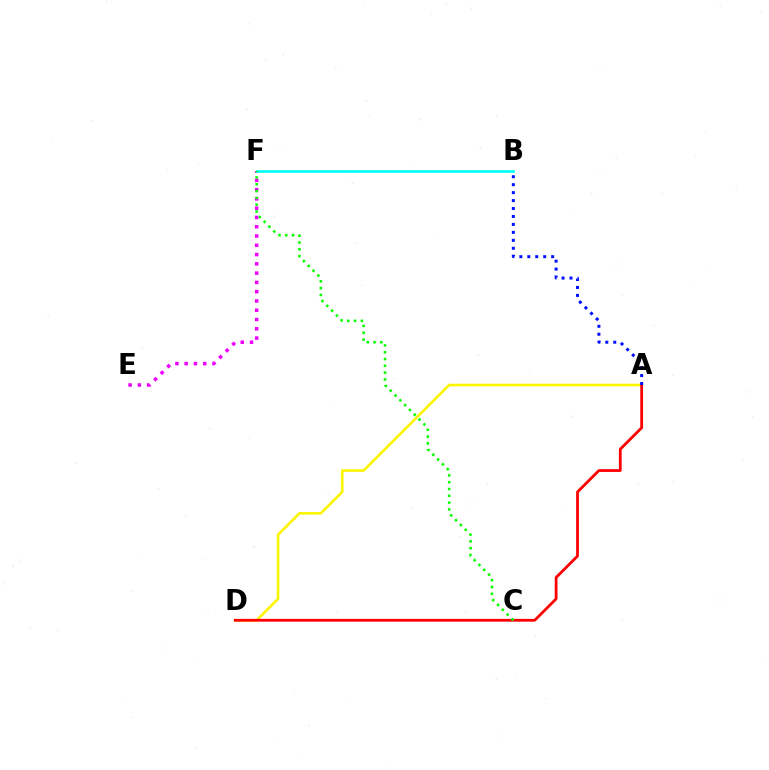{('E', 'F'): [{'color': '#ee00ff', 'line_style': 'dotted', 'thickness': 2.52}], ('A', 'D'): [{'color': '#fcf500', 'line_style': 'solid', 'thickness': 1.87}, {'color': '#ff0000', 'line_style': 'solid', 'thickness': 2.0}], ('A', 'B'): [{'color': '#0010ff', 'line_style': 'dotted', 'thickness': 2.16}], ('B', 'F'): [{'color': '#00fff6', 'line_style': 'solid', 'thickness': 1.95}], ('C', 'F'): [{'color': '#08ff00', 'line_style': 'dotted', 'thickness': 1.85}]}